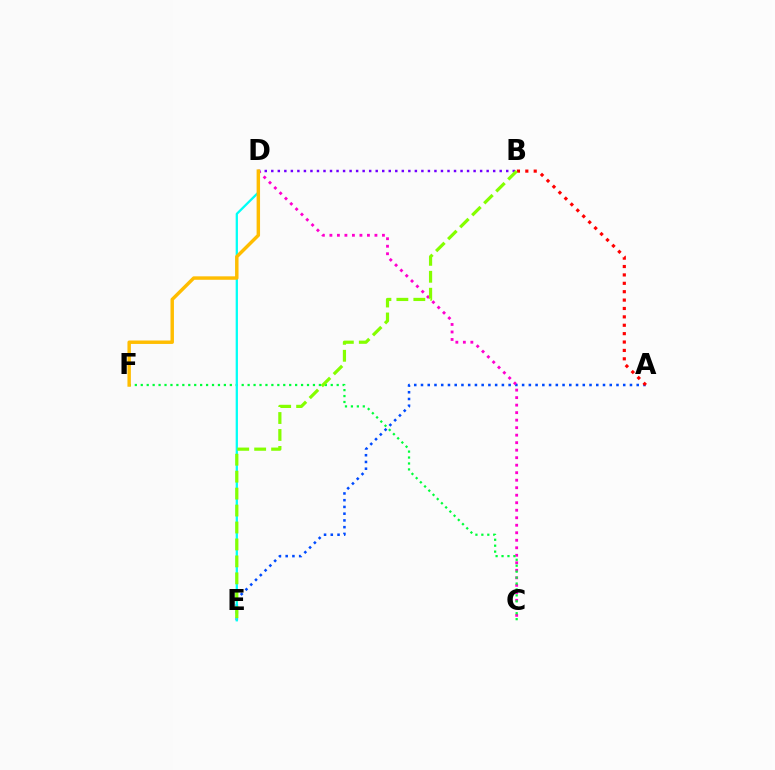{('A', 'E'): [{'color': '#004bff', 'line_style': 'dotted', 'thickness': 1.83}], ('C', 'D'): [{'color': '#ff00cf', 'line_style': 'dotted', 'thickness': 2.04}], ('C', 'F'): [{'color': '#00ff39', 'line_style': 'dotted', 'thickness': 1.61}], ('B', 'D'): [{'color': '#7200ff', 'line_style': 'dotted', 'thickness': 1.77}], ('D', 'E'): [{'color': '#00fff6', 'line_style': 'solid', 'thickness': 1.64}], ('A', 'B'): [{'color': '#ff0000', 'line_style': 'dotted', 'thickness': 2.28}], ('D', 'F'): [{'color': '#ffbd00', 'line_style': 'solid', 'thickness': 2.48}], ('B', 'E'): [{'color': '#84ff00', 'line_style': 'dashed', 'thickness': 2.3}]}